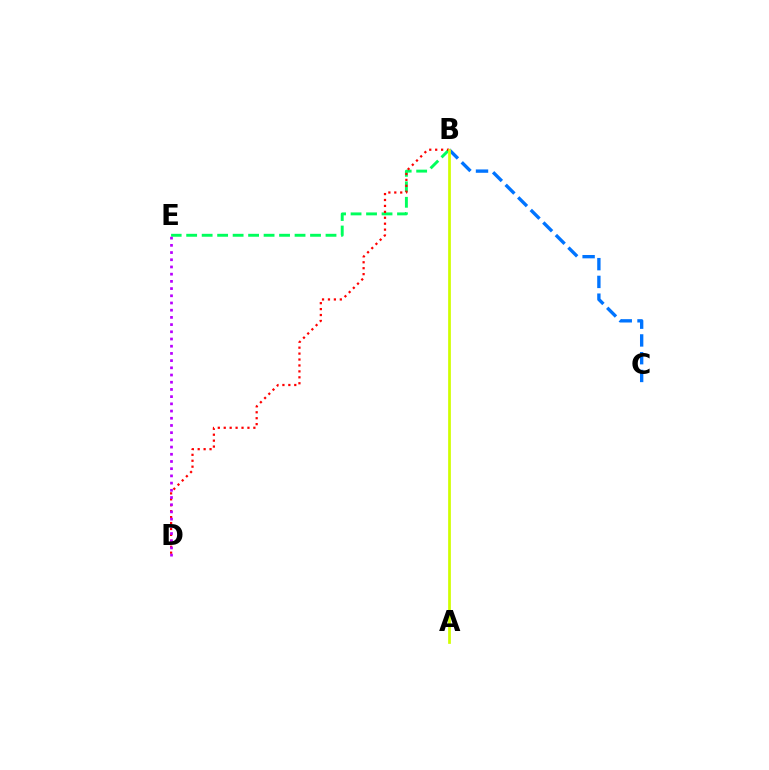{('B', 'E'): [{'color': '#00ff5c', 'line_style': 'dashed', 'thickness': 2.1}], ('B', 'D'): [{'color': '#ff0000', 'line_style': 'dotted', 'thickness': 1.61}], ('D', 'E'): [{'color': '#b900ff', 'line_style': 'dotted', 'thickness': 1.96}], ('B', 'C'): [{'color': '#0074ff', 'line_style': 'dashed', 'thickness': 2.41}], ('A', 'B'): [{'color': '#d1ff00', 'line_style': 'solid', 'thickness': 1.96}]}